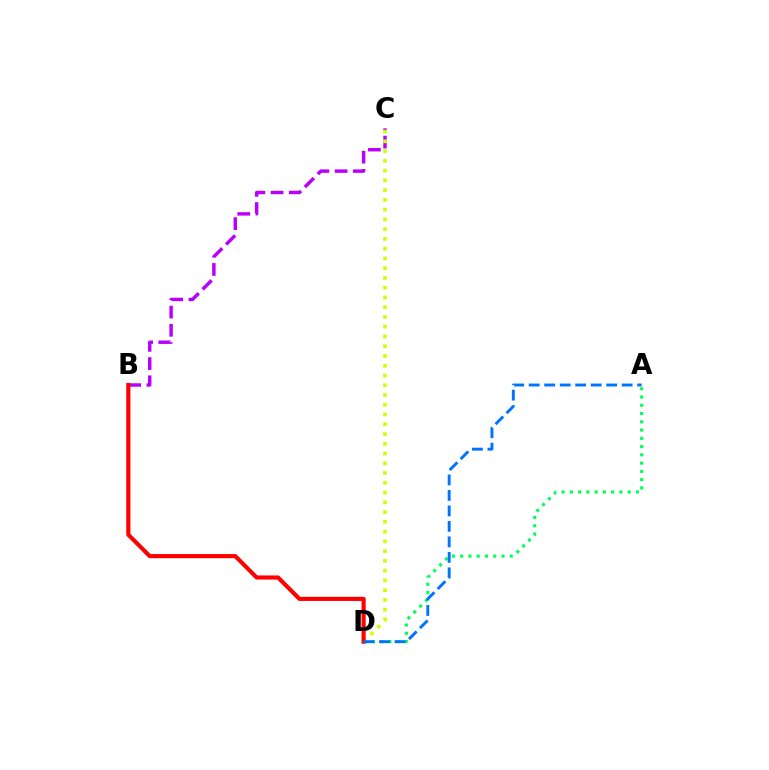{('B', 'C'): [{'color': '#b900ff', 'line_style': 'dashed', 'thickness': 2.48}], ('C', 'D'): [{'color': '#d1ff00', 'line_style': 'dotted', 'thickness': 2.65}], ('A', 'D'): [{'color': '#00ff5c', 'line_style': 'dotted', 'thickness': 2.25}, {'color': '#0074ff', 'line_style': 'dashed', 'thickness': 2.1}], ('B', 'D'): [{'color': '#ff0000', 'line_style': 'solid', 'thickness': 2.97}]}